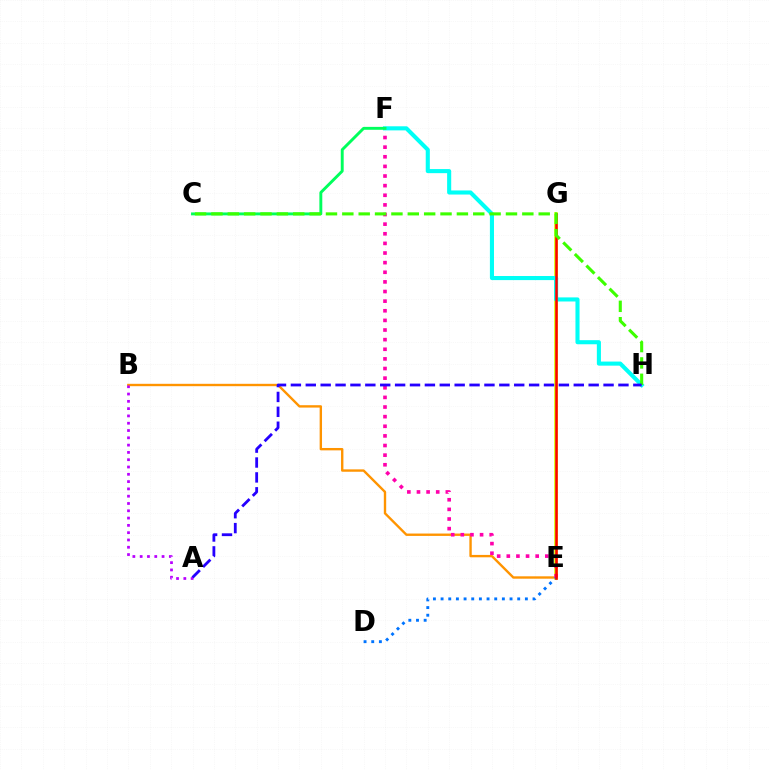{('B', 'E'): [{'color': '#ff9400', 'line_style': 'solid', 'thickness': 1.71}], ('A', 'B'): [{'color': '#b900ff', 'line_style': 'dotted', 'thickness': 1.98}], ('E', 'G'): [{'color': '#d1ff00', 'line_style': 'solid', 'thickness': 2.61}, {'color': '#ff0000', 'line_style': 'solid', 'thickness': 1.82}], ('D', 'E'): [{'color': '#0074ff', 'line_style': 'dotted', 'thickness': 2.08}], ('E', 'F'): [{'color': '#ff00ac', 'line_style': 'dotted', 'thickness': 2.62}], ('F', 'H'): [{'color': '#00fff6', 'line_style': 'solid', 'thickness': 2.94}], ('C', 'F'): [{'color': '#00ff5c', 'line_style': 'solid', 'thickness': 2.1}], ('C', 'H'): [{'color': '#3dff00', 'line_style': 'dashed', 'thickness': 2.22}], ('A', 'H'): [{'color': '#2500ff', 'line_style': 'dashed', 'thickness': 2.02}]}